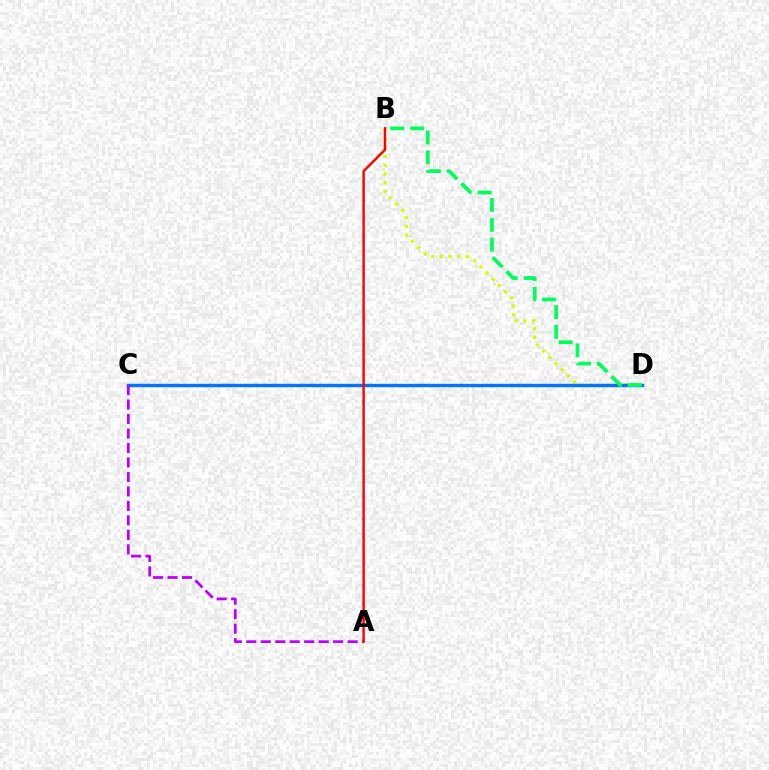{('B', 'D'): [{'color': '#d1ff00', 'line_style': 'dotted', 'thickness': 2.38}, {'color': '#00ff5c', 'line_style': 'dashed', 'thickness': 2.7}], ('C', 'D'): [{'color': '#0074ff', 'line_style': 'solid', 'thickness': 2.45}], ('A', 'C'): [{'color': '#b900ff', 'line_style': 'dashed', 'thickness': 1.97}], ('A', 'B'): [{'color': '#ff0000', 'line_style': 'solid', 'thickness': 1.74}]}